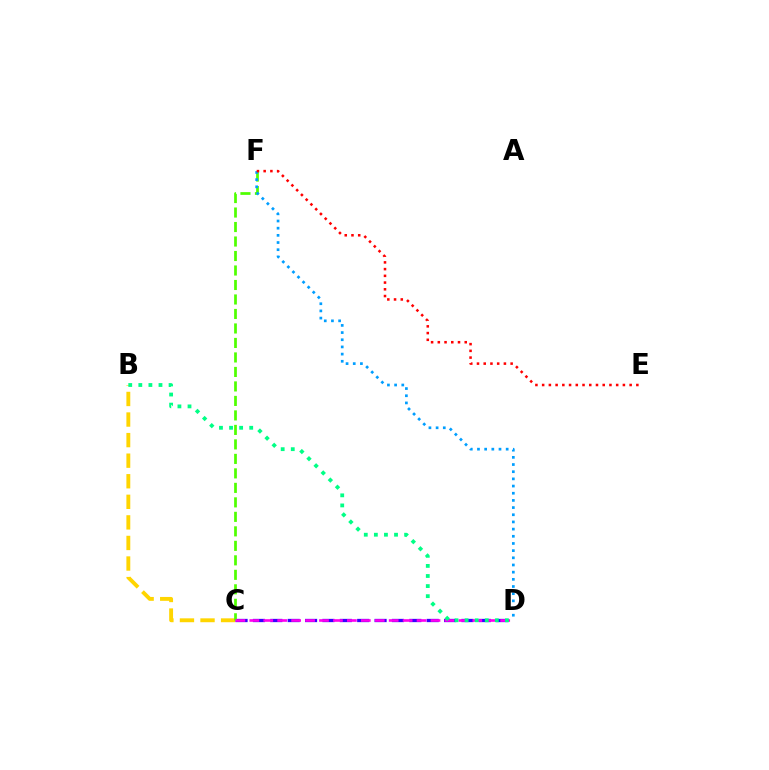{('B', 'C'): [{'color': '#ffd500', 'line_style': 'dashed', 'thickness': 2.79}], ('C', 'D'): [{'color': '#3700ff', 'line_style': 'dashed', 'thickness': 2.36}, {'color': '#ff00ed', 'line_style': 'dashed', 'thickness': 1.89}], ('C', 'F'): [{'color': '#4fff00', 'line_style': 'dashed', 'thickness': 1.97}], ('D', 'F'): [{'color': '#009eff', 'line_style': 'dotted', 'thickness': 1.95}], ('E', 'F'): [{'color': '#ff0000', 'line_style': 'dotted', 'thickness': 1.83}], ('B', 'D'): [{'color': '#00ff86', 'line_style': 'dotted', 'thickness': 2.74}]}